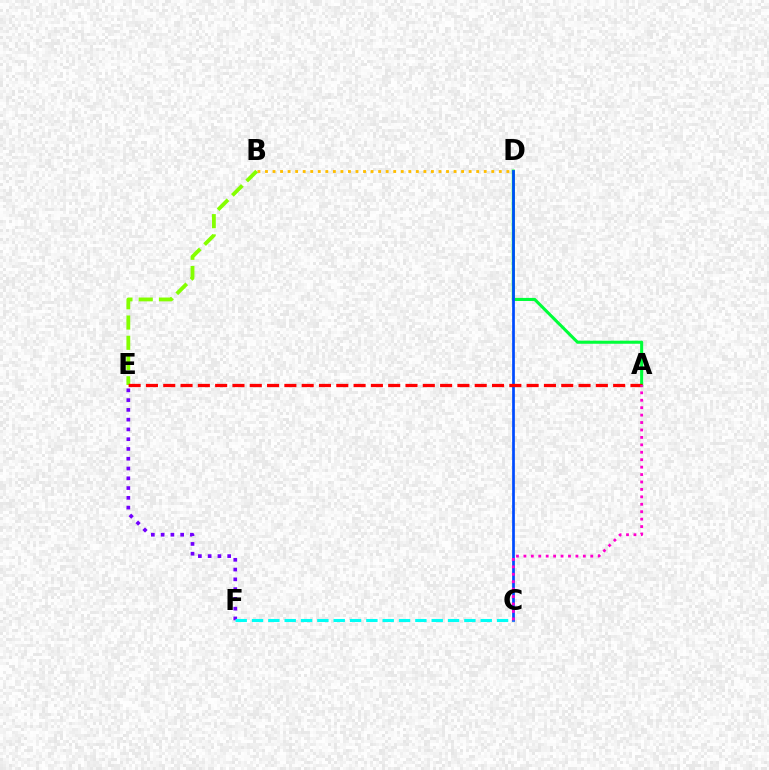{('B', 'D'): [{'color': '#ffbd00', 'line_style': 'dotted', 'thickness': 2.05}], ('E', 'F'): [{'color': '#7200ff', 'line_style': 'dotted', 'thickness': 2.66}], ('B', 'E'): [{'color': '#84ff00', 'line_style': 'dashed', 'thickness': 2.75}], ('A', 'D'): [{'color': '#00ff39', 'line_style': 'solid', 'thickness': 2.21}], ('C', 'D'): [{'color': '#004bff', 'line_style': 'solid', 'thickness': 1.97}], ('C', 'F'): [{'color': '#00fff6', 'line_style': 'dashed', 'thickness': 2.22}], ('A', 'E'): [{'color': '#ff0000', 'line_style': 'dashed', 'thickness': 2.35}], ('A', 'C'): [{'color': '#ff00cf', 'line_style': 'dotted', 'thickness': 2.02}]}